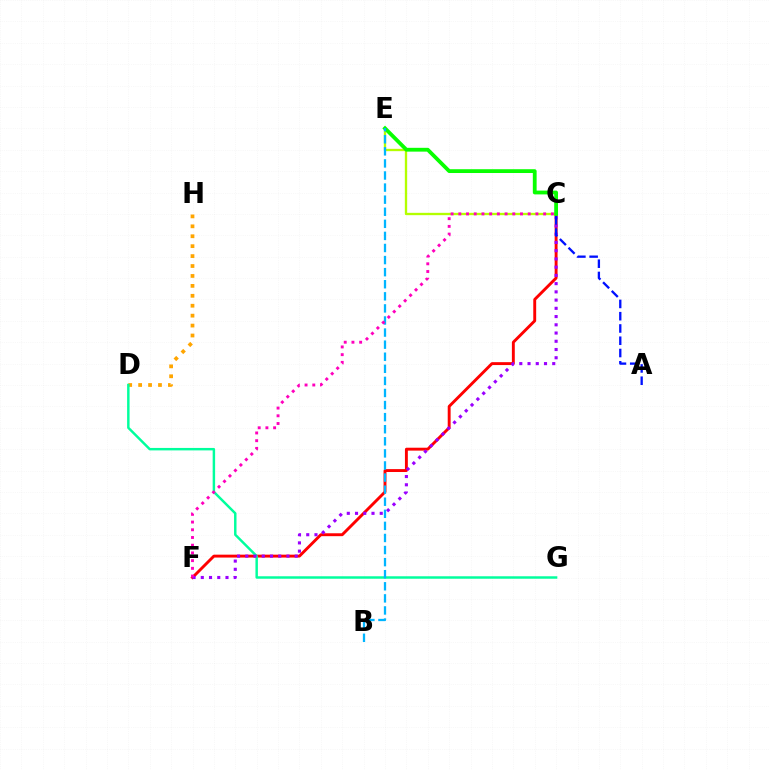{('C', 'F'): [{'color': '#ff0000', 'line_style': 'solid', 'thickness': 2.09}, {'color': '#9b00ff', 'line_style': 'dotted', 'thickness': 2.24}, {'color': '#ff00bd', 'line_style': 'dotted', 'thickness': 2.1}], ('C', 'E'): [{'color': '#b3ff00', 'line_style': 'solid', 'thickness': 1.68}, {'color': '#08ff00', 'line_style': 'solid', 'thickness': 2.74}], ('D', 'H'): [{'color': '#ffa500', 'line_style': 'dotted', 'thickness': 2.7}], ('D', 'G'): [{'color': '#00ff9d', 'line_style': 'solid', 'thickness': 1.77}], ('A', 'C'): [{'color': '#0010ff', 'line_style': 'dashed', 'thickness': 1.67}], ('B', 'E'): [{'color': '#00b5ff', 'line_style': 'dashed', 'thickness': 1.64}]}